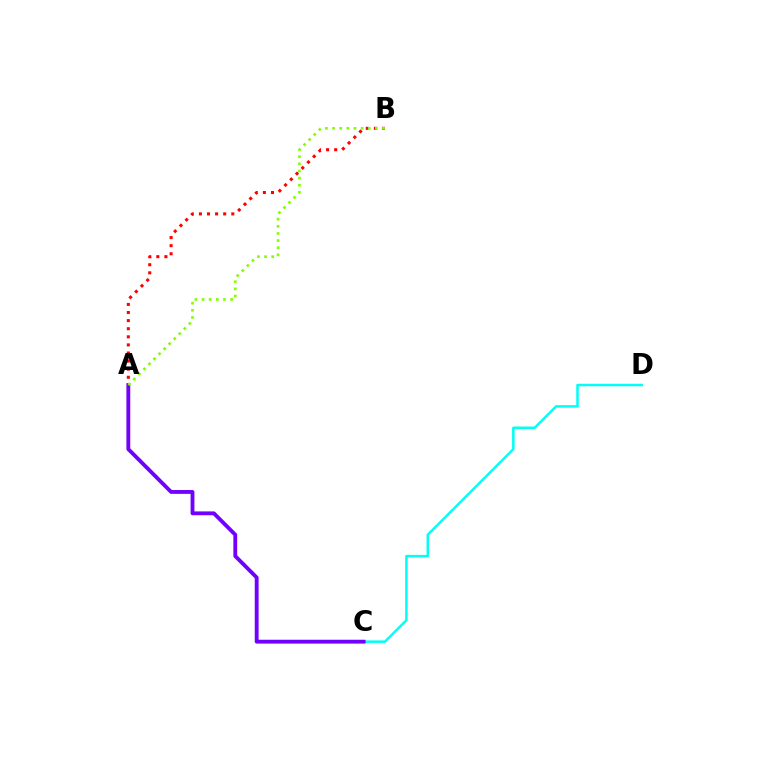{('A', 'B'): [{'color': '#ff0000', 'line_style': 'dotted', 'thickness': 2.2}, {'color': '#84ff00', 'line_style': 'dotted', 'thickness': 1.94}], ('C', 'D'): [{'color': '#00fff6', 'line_style': 'solid', 'thickness': 1.81}], ('A', 'C'): [{'color': '#7200ff', 'line_style': 'solid', 'thickness': 2.77}]}